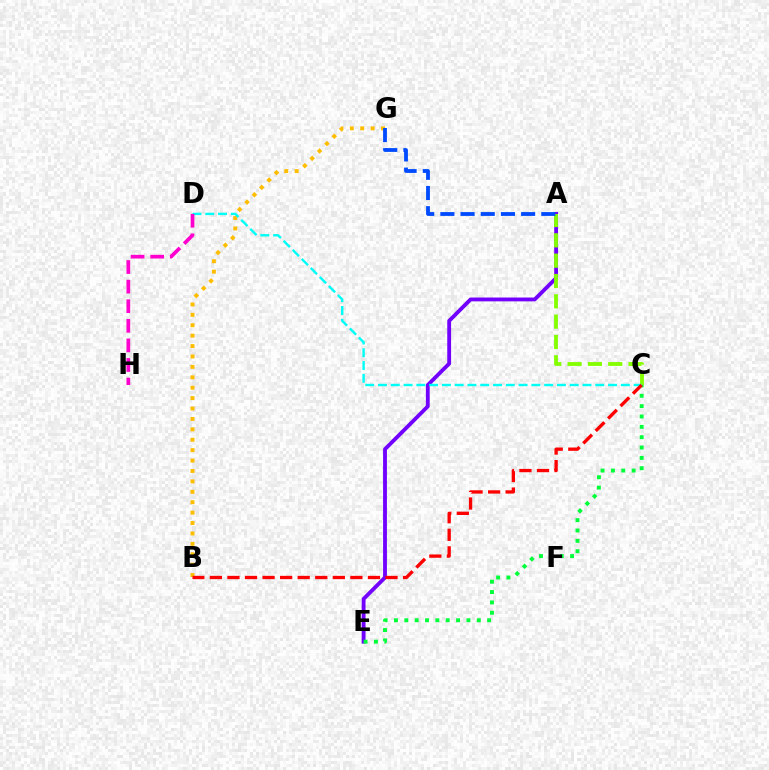{('A', 'E'): [{'color': '#7200ff', 'line_style': 'solid', 'thickness': 2.76}], ('C', 'E'): [{'color': '#00ff39', 'line_style': 'dotted', 'thickness': 2.81}], ('A', 'C'): [{'color': '#84ff00', 'line_style': 'dashed', 'thickness': 2.76}], ('B', 'G'): [{'color': '#ffbd00', 'line_style': 'dotted', 'thickness': 2.83}], ('C', 'D'): [{'color': '#00fff6', 'line_style': 'dashed', 'thickness': 1.74}], ('B', 'C'): [{'color': '#ff0000', 'line_style': 'dashed', 'thickness': 2.39}], ('A', 'G'): [{'color': '#004bff', 'line_style': 'dashed', 'thickness': 2.74}], ('D', 'H'): [{'color': '#ff00cf', 'line_style': 'dashed', 'thickness': 2.66}]}